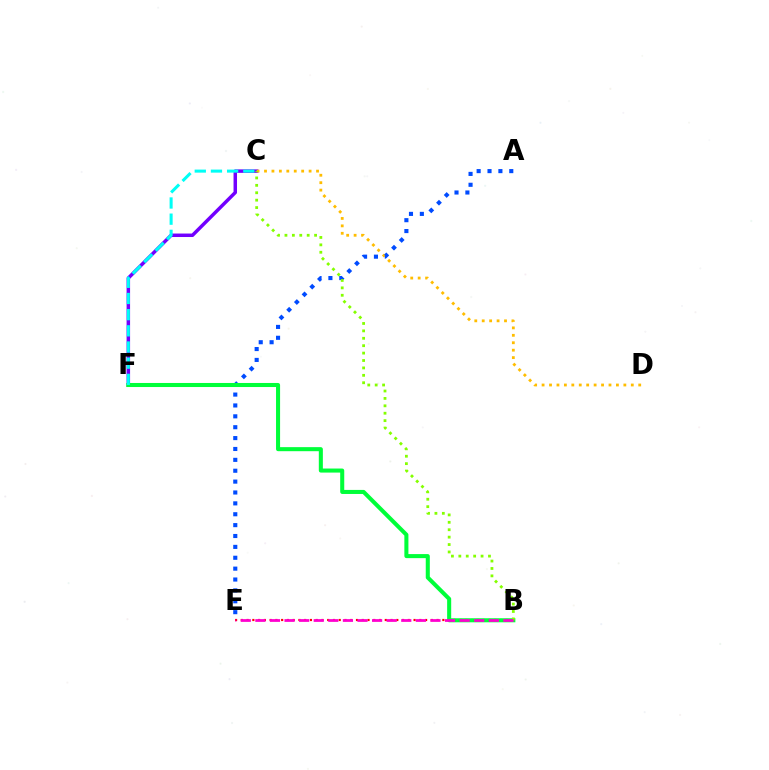{('C', 'F'): [{'color': '#7200ff', 'line_style': 'solid', 'thickness': 2.51}, {'color': '#00fff6', 'line_style': 'dashed', 'thickness': 2.2}], ('C', 'D'): [{'color': '#ffbd00', 'line_style': 'dotted', 'thickness': 2.02}], ('B', 'E'): [{'color': '#ff0000', 'line_style': 'dotted', 'thickness': 1.56}, {'color': '#ff00cf', 'line_style': 'dashed', 'thickness': 1.98}], ('A', 'E'): [{'color': '#004bff', 'line_style': 'dotted', 'thickness': 2.96}], ('B', 'F'): [{'color': '#00ff39', 'line_style': 'solid', 'thickness': 2.92}], ('B', 'C'): [{'color': '#84ff00', 'line_style': 'dotted', 'thickness': 2.01}]}